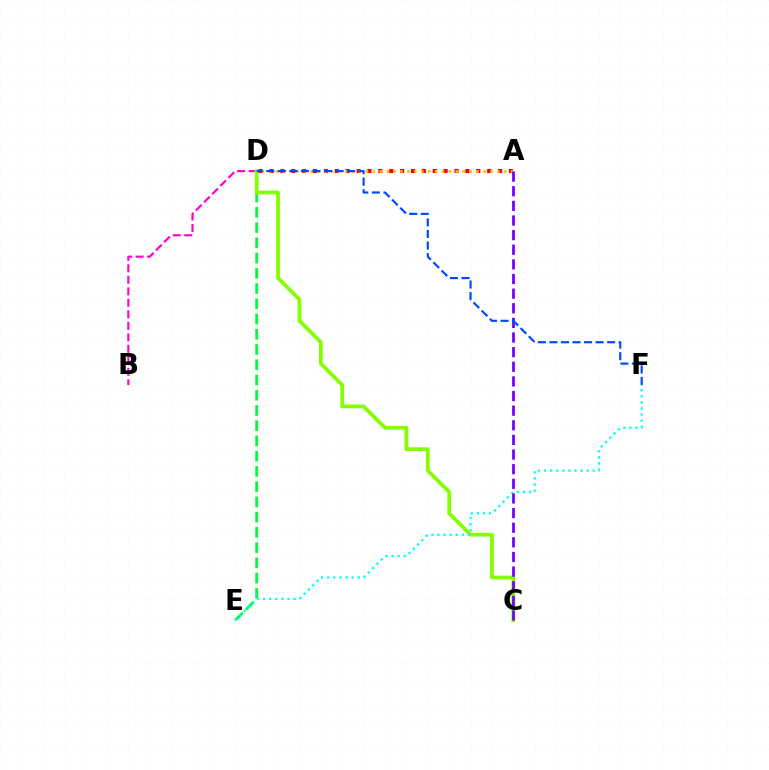{('B', 'D'): [{'color': '#ff00cf', 'line_style': 'dashed', 'thickness': 1.56}], ('D', 'E'): [{'color': '#00ff39', 'line_style': 'dashed', 'thickness': 2.07}], ('C', 'D'): [{'color': '#84ff00', 'line_style': 'solid', 'thickness': 2.71}], ('A', 'D'): [{'color': '#ff0000', 'line_style': 'dotted', 'thickness': 2.96}, {'color': '#ffbd00', 'line_style': 'dotted', 'thickness': 1.88}], ('E', 'F'): [{'color': '#00fff6', 'line_style': 'dotted', 'thickness': 1.65}], ('A', 'C'): [{'color': '#7200ff', 'line_style': 'dashed', 'thickness': 1.99}], ('D', 'F'): [{'color': '#004bff', 'line_style': 'dashed', 'thickness': 1.57}]}